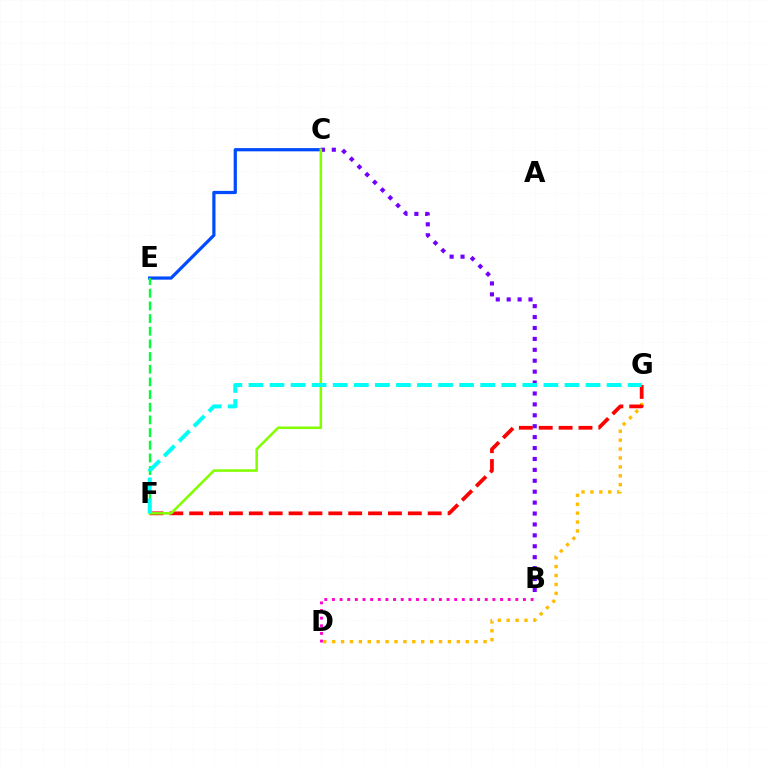{('D', 'G'): [{'color': '#ffbd00', 'line_style': 'dotted', 'thickness': 2.42}], ('F', 'G'): [{'color': '#ff0000', 'line_style': 'dashed', 'thickness': 2.7}, {'color': '#00fff6', 'line_style': 'dashed', 'thickness': 2.86}], ('C', 'E'): [{'color': '#004bff', 'line_style': 'solid', 'thickness': 2.32}], ('B', 'C'): [{'color': '#7200ff', 'line_style': 'dotted', 'thickness': 2.97}], ('B', 'D'): [{'color': '#ff00cf', 'line_style': 'dotted', 'thickness': 2.08}], ('C', 'F'): [{'color': '#84ff00', 'line_style': 'solid', 'thickness': 1.83}], ('E', 'F'): [{'color': '#00ff39', 'line_style': 'dashed', 'thickness': 1.72}]}